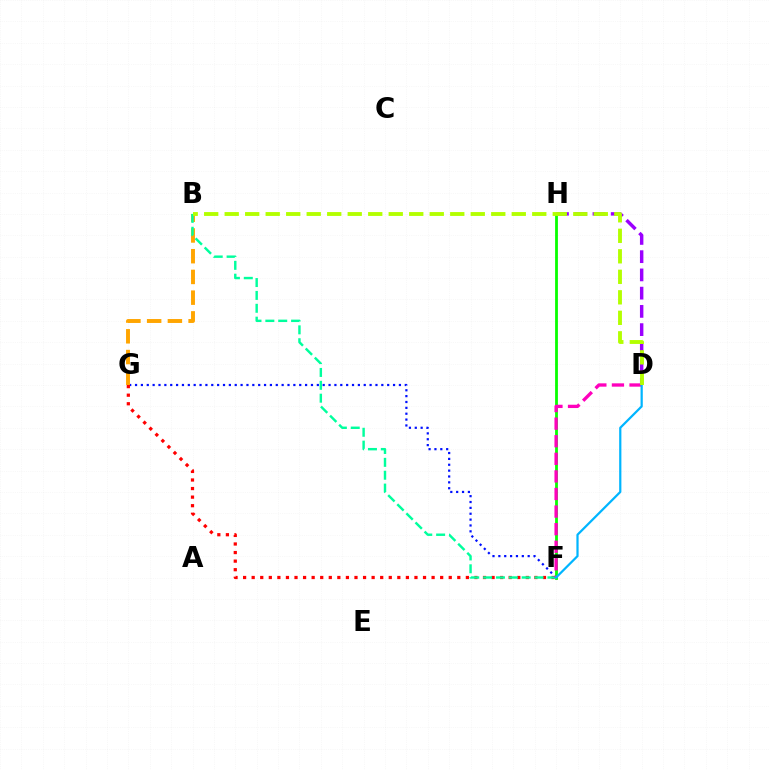{('F', 'G'): [{'color': '#0010ff', 'line_style': 'dotted', 'thickness': 1.59}, {'color': '#ff0000', 'line_style': 'dotted', 'thickness': 2.33}], ('B', 'G'): [{'color': '#ffa500', 'line_style': 'dashed', 'thickness': 2.82}], ('D', 'H'): [{'color': '#9b00ff', 'line_style': 'dashed', 'thickness': 2.48}], ('F', 'H'): [{'color': '#08ff00', 'line_style': 'solid', 'thickness': 2.02}], ('B', 'F'): [{'color': '#00ff9d', 'line_style': 'dashed', 'thickness': 1.75}], ('D', 'F'): [{'color': '#ff00bd', 'line_style': 'dashed', 'thickness': 2.39}, {'color': '#00b5ff', 'line_style': 'solid', 'thickness': 1.6}], ('B', 'D'): [{'color': '#b3ff00', 'line_style': 'dashed', 'thickness': 2.79}]}